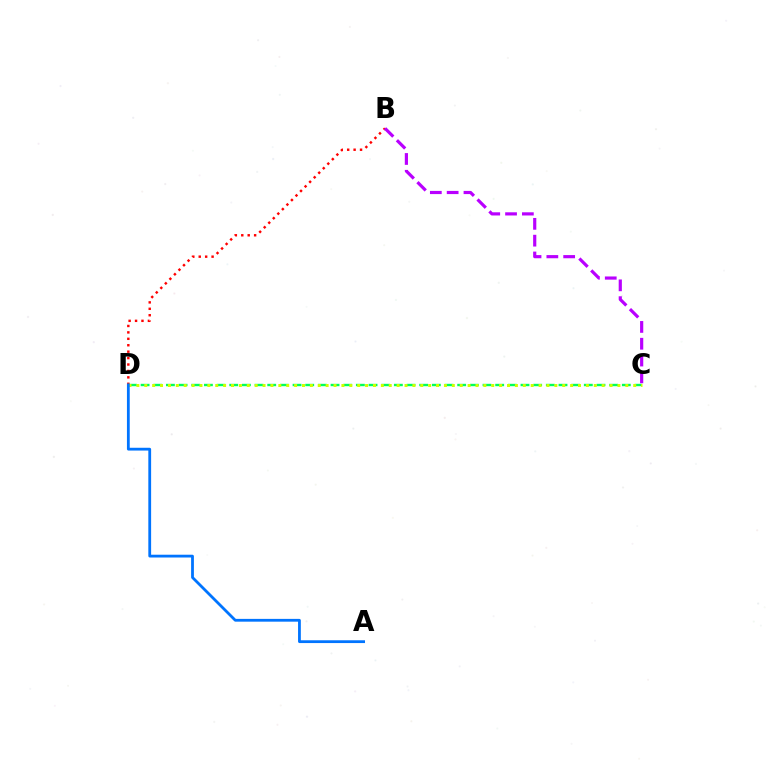{('B', 'D'): [{'color': '#ff0000', 'line_style': 'dotted', 'thickness': 1.75}], ('C', 'D'): [{'color': '#00ff5c', 'line_style': 'dashed', 'thickness': 1.72}, {'color': '#d1ff00', 'line_style': 'dotted', 'thickness': 2.14}], ('B', 'C'): [{'color': '#b900ff', 'line_style': 'dashed', 'thickness': 2.28}], ('A', 'D'): [{'color': '#0074ff', 'line_style': 'solid', 'thickness': 2.01}]}